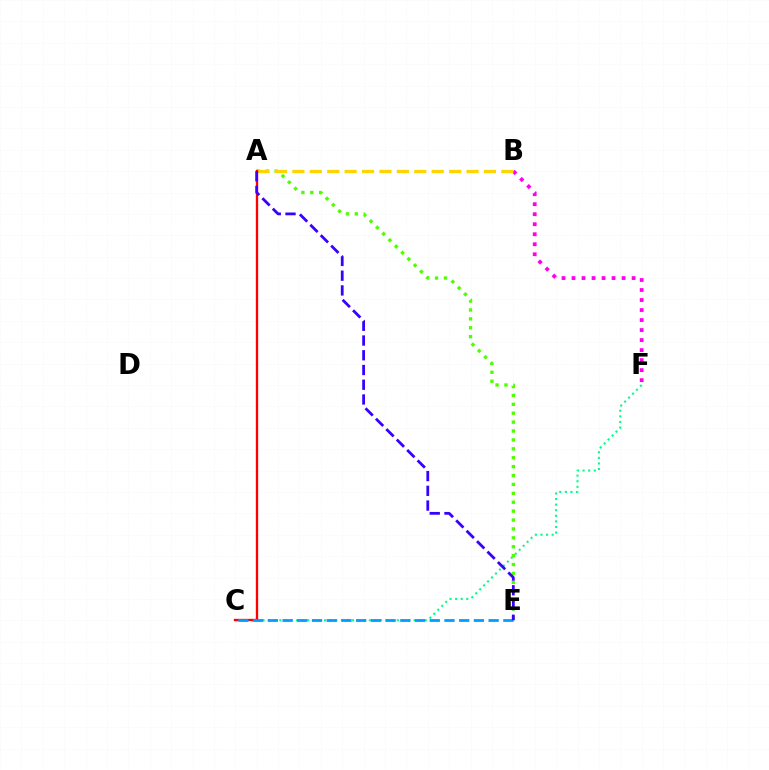{('B', 'F'): [{'color': '#ff00ed', 'line_style': 'dotted', 'thickness': 2.72}], ('C', 'F'): [{'color': '#00ff86', 'line_style': 'dotted', 'thickness': 1.52}], ('A', 'E'): [{'color': '#4fff00', 'line_style': 'dotted', 'thickness': 2.42}, {'color': '#3700ff', 'line_style': 'dashed', 'thickness': 2.0}], ('A', 'B'): [{'color': '#ffd500', 'line_style': 'dashed', 'thickness': 2.37}], ('A', 'C'): [{'color': '#ff0000', 'line_style': 'solid', 'thickness': 1.68}], ('C', 'E'): [{'color': '#009eff', 'line_style': 'dashed', 'thickness': 2.0}]}